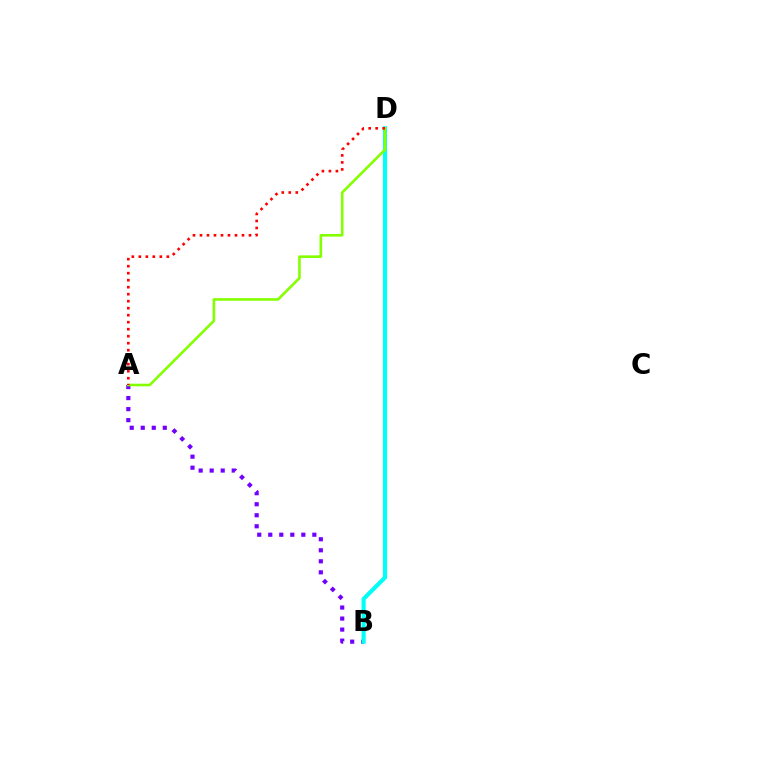{('A', 'B'): [{'color': '#7200ff', 'line_style': 'dotted', 'thickness': 2.99}], ('B', 'D'): [{'color': '#00fff6', 'line_style': 'solid', 'thickness': 2.97}], ('A', 'D'): [{'color': '#84ff00', 'line_style': 'solid', 'thickness': 1.88}, {'color': '#ff0000', 'line_style': 'dotted', 'thickness': 1.9}]}